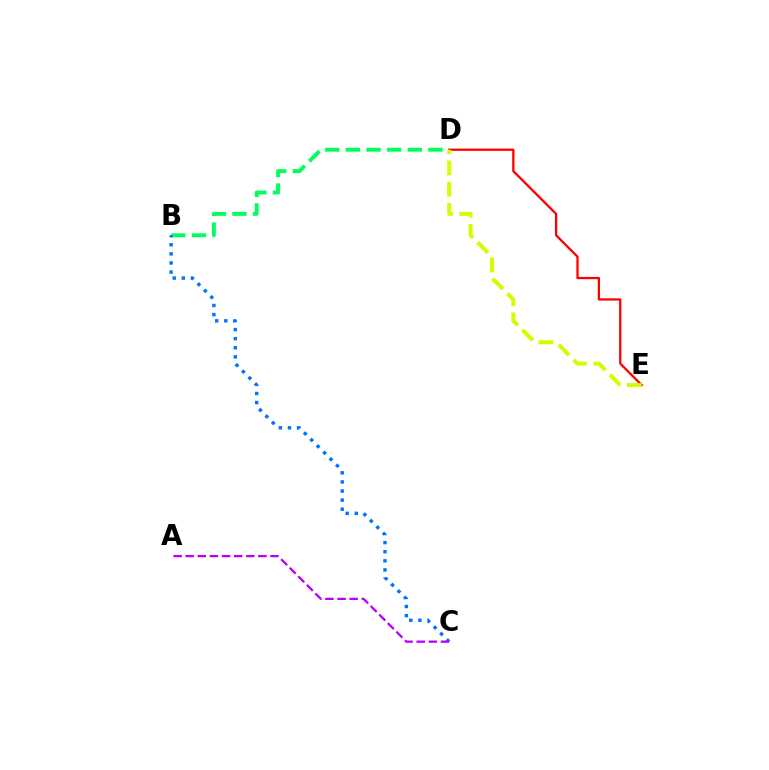{('D', 'E'): [{'color': '#ff0000', 'line_style': 'solid', 'thickness': 1.64}, {'color': '#d1ff00', 'line_style': 'dashed', 'thickness': 2.88}], ('B', 'D'): [{'color': '#00ff5c', 'line_style': 'dashed', 'thickness': 2.8}], ('B', 'C'): [{'color': '#0074ff', 'line_style': 'dotted', 'thickness': 2.47}], ('A', 'C'): [{'color': '#b900ff', 'line_style': 'dashed', 'thickness': 1.65}]}